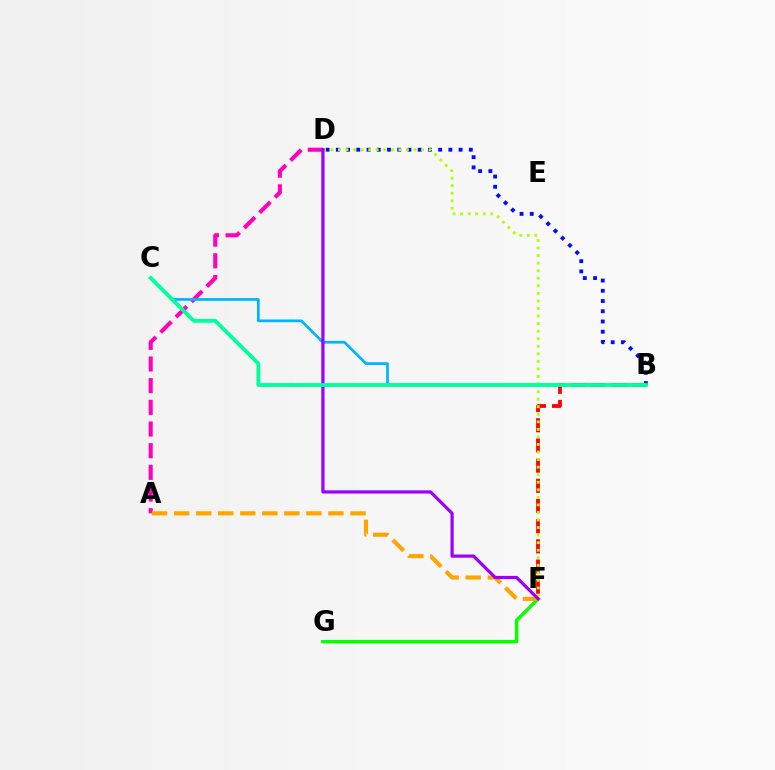{('A', 'D'): [{'color': '#ff00bd', 'line_style': 'dashed', 'thickness': 2.94}], ('F', 'G'): [{'color': '#08ff00', 'line_style': 'solid', 'thickness': 2.47}], ('B', 'D'): [{'color': '#0010ff', 'line_style': 'dotted', 'thickness': 2.78}], ('A', 'F'): [{'color': '#ffa500', 'line_style': 'dashed', 'thickness': 2.99}], ('B', 'F'): [{'color': '#ff0000', 'line_style': 'dashed', 'thickness': 2.74}], ('D', 'F'): [{'color': '#b3ff00', 'line_style': 'dotted', 'thickness': 2.05}, {'color': '#9b00ff', 'line_style': 'solid', 'thickness': 2.31}], ('B', 'C'): [{'color': '#00b5ff', 'line_style': 'solid', 'thickness': 1.95}, {'color': '#00ff9d', 'line_style': 'solid', 'thickness': 2.74}]}